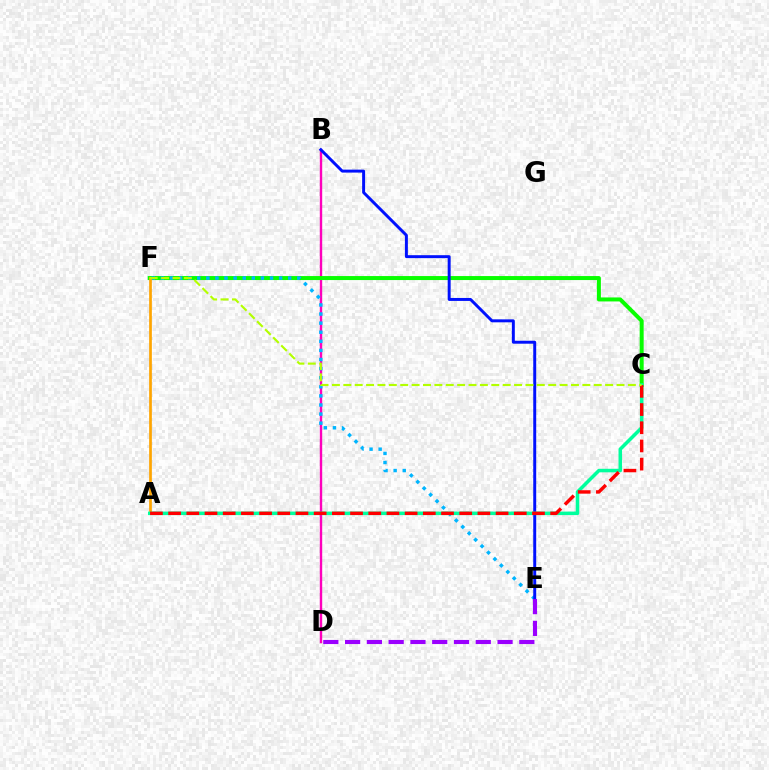{('B', 'D'): [{'color': '#ff00bd', 'line_style': 'solid', 'thickness': 1.72}], ('C', 'F'): [{'color': '#08ff00', 'line_style': 'solid', 'thickness': 2.88}, {'color': '#b3ff00', 'line_style': 'dashed', 'thickness': 1.55}], ('E', 'F'): [{'color': '#00b5ff', 'line_style': 'dotted', 'thickness': 2.47}], ('B', 'E'): [{'color': '#0010ff', 'line_style': 'solid', 'thickness': 2.13}], ('D', 'E'): [{'color': '#9b00ff', 'line_style': 'dashed', 'thickness': 2.96}], ('A', 'F'): [{'color': '#ffa500', 'line_style': 'solid', 'thickness': 1.94}], ('A', 'C'): [{'color': '#00ff9d', 'line_style': 'solid', 'thickness': 2.54}, {'color': '#ff0000', 'line_style': 'dashed', 'thickness': 2.47}]}